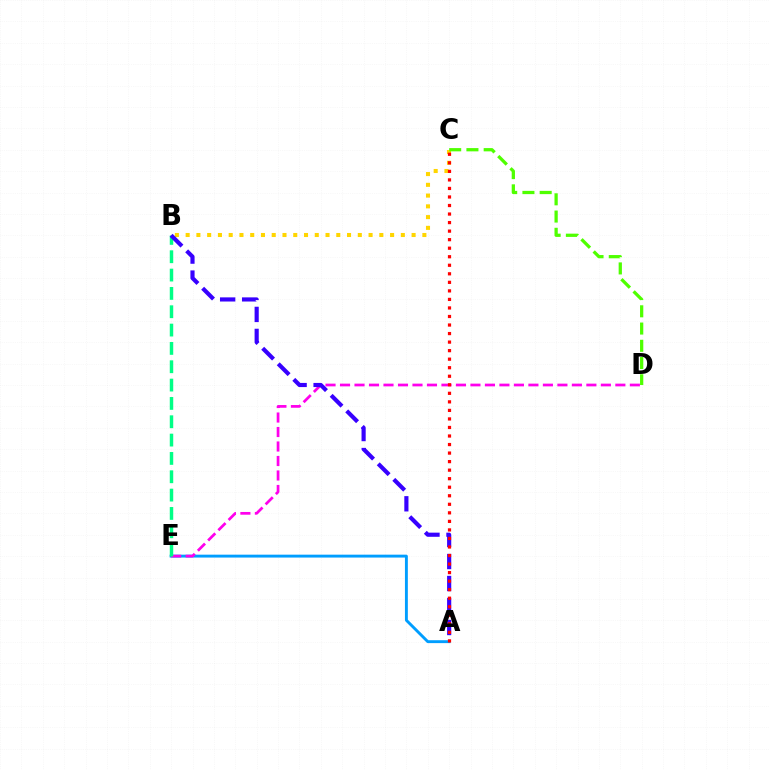{('A', 'E'): [{'color': '#009eff', 'line_style': 'solid', 'thickness': 2.08}], ('B', 'C'): [{'color': '#ffd500', 'line_style': 'dotted', 'thickness': 2.92}], ('D', 'E'): [{'color': '#ff00ed', 'line_style': 'dashed', 'thickness': 1.97}], ('C', 'D'): [{'color': '#4fff00', 'line_style': 'dashed', 'thickness': 2.34}], ('B', 'E'): [{'color': '#00ff86', 'line_style': 'dashed', 'thickness': 2.49}], ('A', 'B'): [{'color': '#3700ff', 'line_style': 'dashed', 'thickness': 2.99}], ('A', 'C'): [{'color': '#ff0000', 'line_style': 'dotted', 'thickness': 2.32}]}